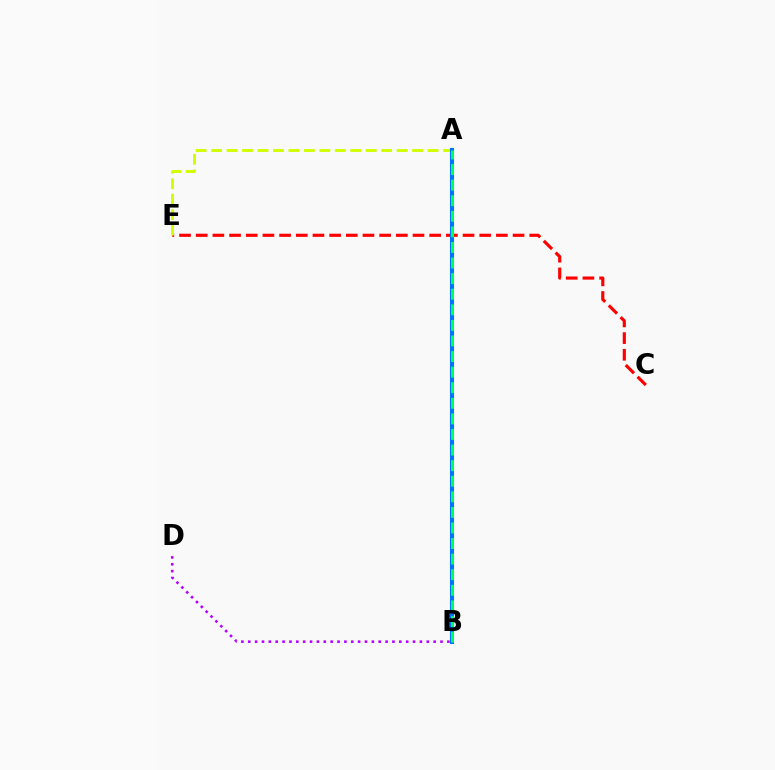{('C', 'E'): [{'color': '#ff0000', 'line_style': 'dashed', 'thickness': 2.27}], ('A', 'E'): [{'color': '#d1ff00', 'line_style': 'dashed', 'thickness': 2.1}], ('B', 'D'): [{'color': '#b900ff', 'line_style': 'dotted', 'thickness': 1.87}], ('A', 'B'): [{'color': '#0074ff', 'line_style': 'solid', 'thickness': 2.94}, {'color': '#00ff5c', 'line_style': 'dashed', 'thickness': 2.12}]}